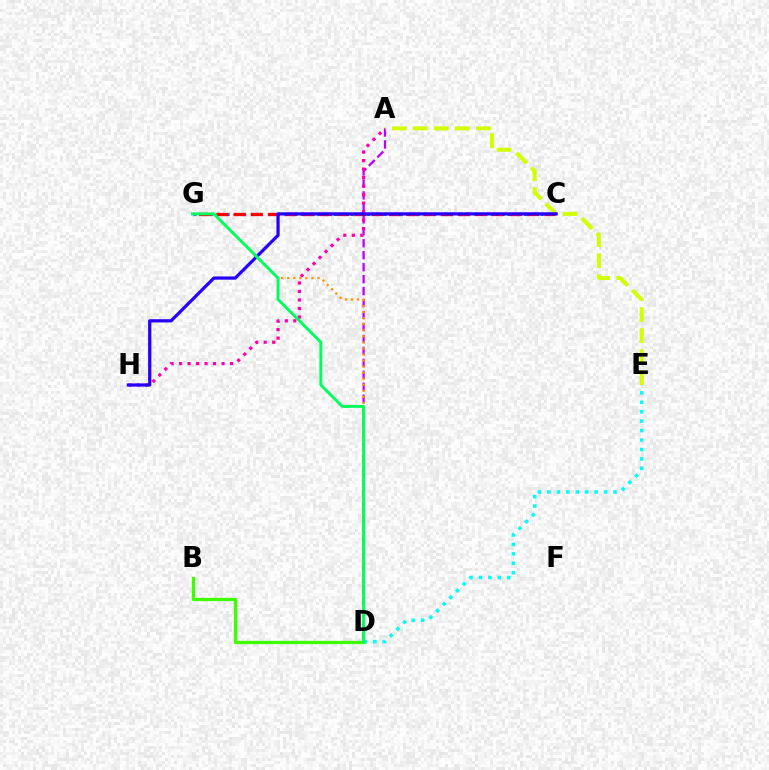{('A', 'D'): [{'color': '#b900ff', 'line_style': 'dashed', 'thickness': 1.62}], ('C', 'G'): [{'color': '#0074ff', 'line_style': 'dotted', 'thickness': 2.24}, {'color': '#ff0000', 'line_style': 'dashed', 'thickness': 2.35}], ('D', 'G'): [{'color': '#ff9400', 'line_style': 'dotted', 'thickness': 1.65}, {'color': '#00ff5c', 'line_style': 'solid', 'thickness': 2.11}], ('A', 'E'): [{'color': '#d1ff00', 'line_style': 'dashed', 'thickness': 2.86}], ('B', 'D'): [{'color': '#3dff00', 'line_style': 'solid', 'thickness': 2.37}], ('D', 'E'): [{'color': '#00fff6', 'line_style': 'dotted', 'thickness': 2.56}], ('A', 'H'): [{'color': '#ff00ac', 'line_style': 'dotted', 'thickness': 2.31}], ('C', 'H'): [{'color': '#2500ff', 'line_style': 'solid', 'thickness': 2.32}]}